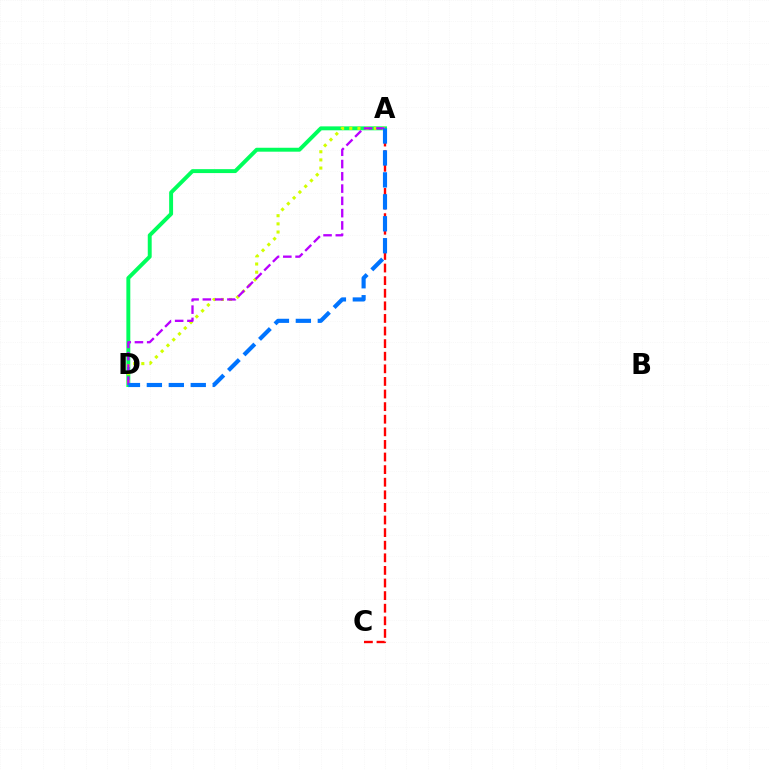{('A', 'C'): [{'color': '#ff0000', 'line_style': 'dashed', 'thickness': 1.71}], ('A', 'D'): [{'color': '#00ff5c', 'line_style': 'solid', 'thickness': 2.83}, {'color': '#d1ff00', 'line_style': 'dotted', 'thickness': 2.22}, {'color': '#b900ff', 'line_style': 'dashed', 'thickness': 1.67}, {'color': '#0074ff', 'line_style': 'dashed', 'thickness': 2.98}]}